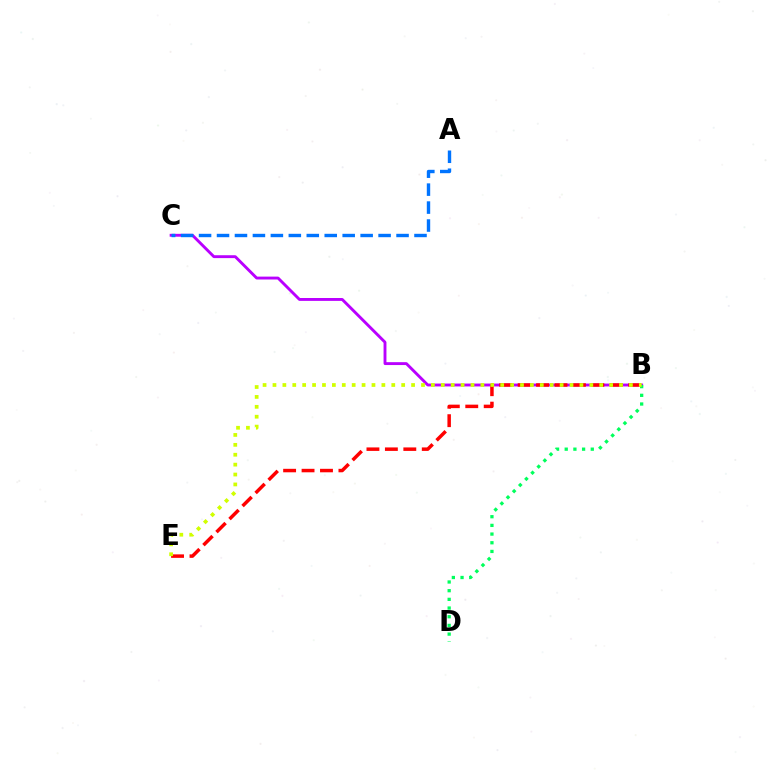{('B', 'C'): [{'color': '#b900ff', 'line_style': 'solid', 'thickness': 2.08}], ('A', 'C'): [{'color': '#0074ff', 'line_style': 'dashed', 'thickness': 2.44}], ('B', 'D'): [{'color': '#00ff5c', 'line_style': 'dotted', 'thickness': 2.36}], ('B', 'E'): [{'color': '#ff0000', 'line_style': 'dashed', 'thickness': 2.5}, {'color': '#d1ff00', 'line_style': 'dotted', 'thickness': 2.69}]}